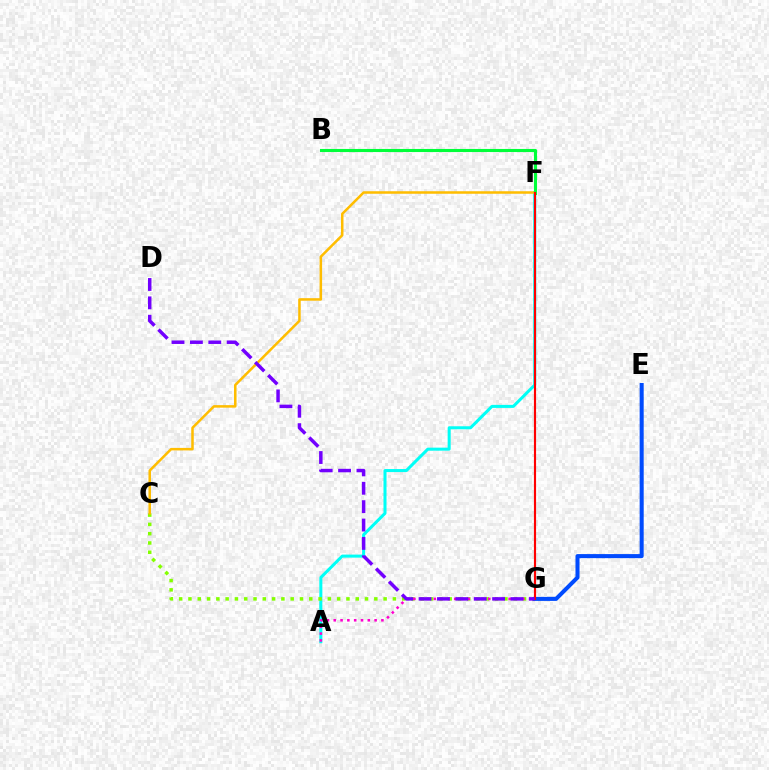{('A', 'F'): [{'color': '#00fff6', 'line_style': 'solid', 'thickness': 2.18}], ('C', 'G'): [{'color': '#84ff00', 'line_style': 'dotted', 'thickness': 2.52}], ('C', 'F'): [{'color': '#ffbd00', 'line_style': 'solid', 'thickness': 1.82}], ('B', 'F'): [{'color': '#00ff39', 'line_style': 'solid', 'thickness': 2.23}], ('E', 'G'): [{'color': '#004bff', 'line_style': 'solid', 'thickness': 2.91}], ('A', 'G'): [{'color': '#ff00cf', 'line_style': 'dotted', 'thickness': 1.85}], ('F', 'G'): [{'color': '#ff0000', 'line_style': 'solid', 'thickness': 1.55}], ('D', 'G'): [{'color': '#7200ff', 'line_style': 'dashed', 'thickness': 2.5}]}